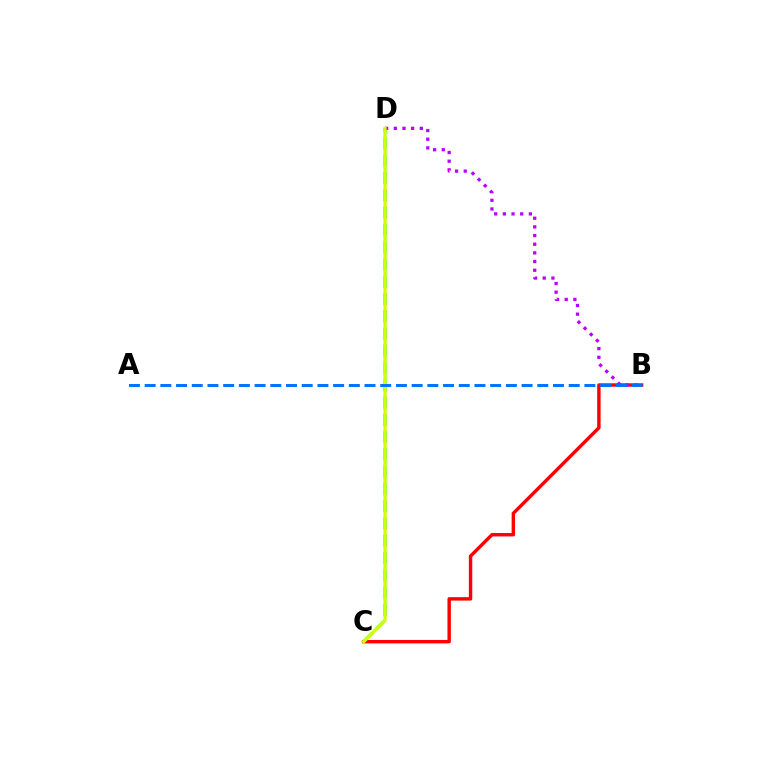{('B', 'C'): [{'color': '#ff0000', 'line_style': 'solid', 'thickness': 2.46}], ('C', 'D'): [{'color': '#00ff5c', 'line_style': 'dashed', 'thickness': 2.35}, {'color': '#d1ff00', 'line_style': 'solid', 'thickness': 2.32}], ('B', 'D'): [{'color': '#b900ff', 'line_style': 'dotted', 'thickness': 2.36}], ('A', 'B'): [{'color': '#0074ff', 'line_style': 'dashed', 'thickness': 2.13}]}